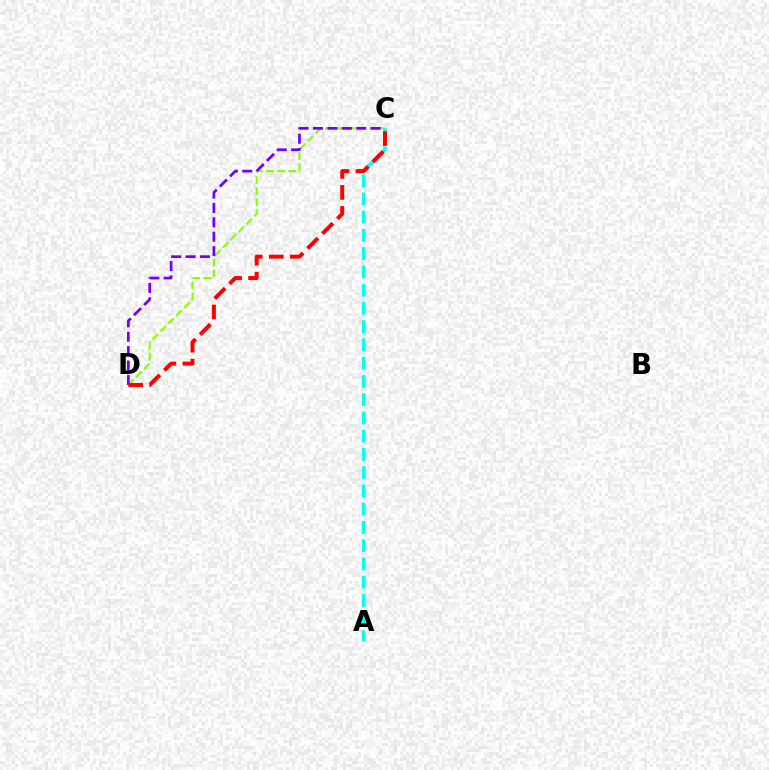{('C', 'D'): [{'color': '#84ff00', 'line_style': 'dashed', 'thickness': 1.51}, {'color': '#7200ff', 'line_style': 'dashed', 'thickness': 1.96}, {'color': '#ff0000', 'line_style': 'dashed', 'thickness': 2.86}], ('A', 'C'): [{'color': '#00fff6', 'line_style': 'dashed', 'thickness': 2.48}]}